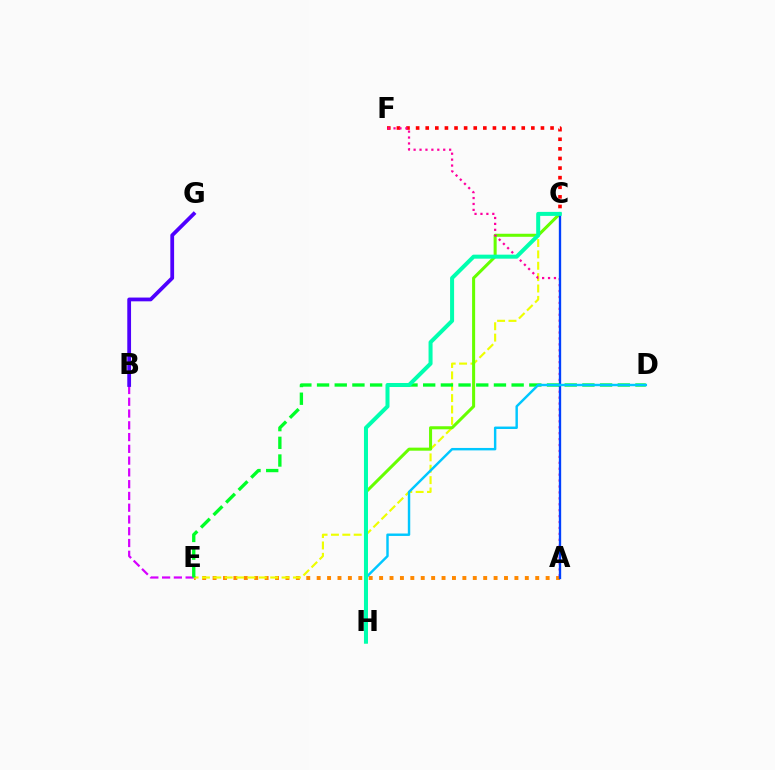{('A', 'E'): [{'color': '#ff8800', 'line_style': 'dotted', 'thickness': 2.83}], ('C', 'F'): [{'color': '#ff0000', 'line_style': 'dotted', 'thickness': 2.61}], ('C', 'E'): [{'color': '#eeff00', 'line_style': 'dashed', 'thickness': 1.54}], ('C', 'H'): [{'color': '#66ff00', 'line_style': 'solid', 'thickness': 2.19}, {'color': '#00ffaf', 'line_style': 'solid', 'thickness': 2.89}], ('B', 'E'): [{'color': '#d600ff', 'line_style': 'dashed', 'thickness': 1.6}], ('A', 'F'): [{'color': '#ff00a0', 'line_style': 'dotted', 'thickness': 1.61}], ('B', 'G'): [{'color': '#4f00ff', 'line_style': 'solid', 'thickness': 2.72}], ('A', 'C'): [{'color': '#003fff', 'line_style': 'solid', 'thickness': 1.68}], ('D', 'E'): [{'color': '#00ff27', 'line_style': 'dashed', 'thickness': 2.4}], ('D', 'H'): [{'color': '#00c7ff', 'line_style': 'solid', 'thickness': 1.76}]}